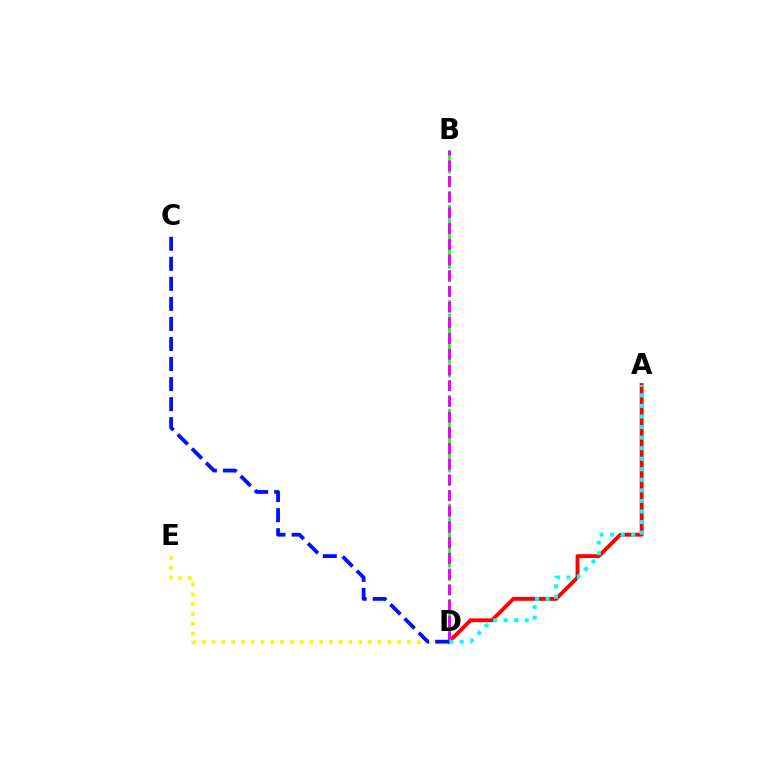{('D', 'E'): [{'color': '#fcf500', 'line_style': 'dotted', 'thickness': 2.65}], ('A', 'D'): [{'color': '#ff0000', 'line_style': 'solid', 'thickness': 2.78}, {'color': '#00fff6', 'line_style': 'dotted', 'thickness': 2.87}], ('B', 'D'): [{'color': '#08ff00', 'line_style': 'dashed', 'thickness': 1.85}, {'color': '#ee00ff', 'line_style': 'dashed', 'thickness': 2.13}], ('C', 'D'): [{'color': '#0010ff', 'line_style': 'dashed', 'thickness': 2.72}]}